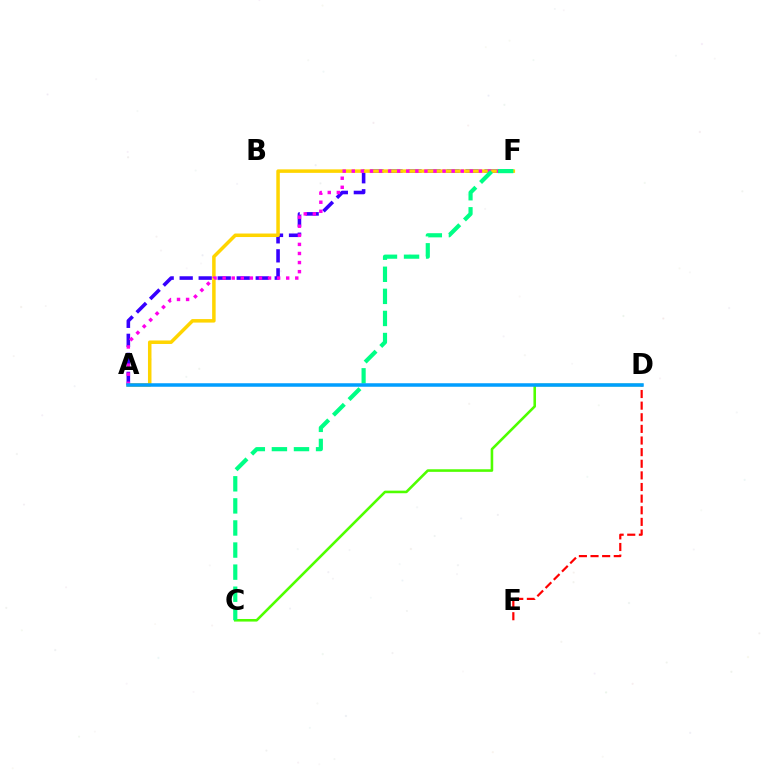{('D', 'E'): [{'color': '#ff0000', 'line_style': 'dashed', 'thickness': 1.58}], ('A', 'F'): [{'color': '#3700ff', 'line_style': 'dashed', 'thickness': 2.58}, {'color': '#ffd500', 'line_style': 'solid', 'thickness': 2.52}, {'color': '#ff00ed', 'line_style': 'dotted', 'thickness': 2.47}], ('C', 'D'): [{'color': '#4fff00', 'line_style': 'solid', 'thickness': 1.86}], ('C', 'F'): [{'color': '#00ff86', 'line_style': 'dashed', 'thickness': 3.0}], ('A', 'D'): [{'color': '#009eff', 'line_style': 'solid', 'thickness': 2.53}]}